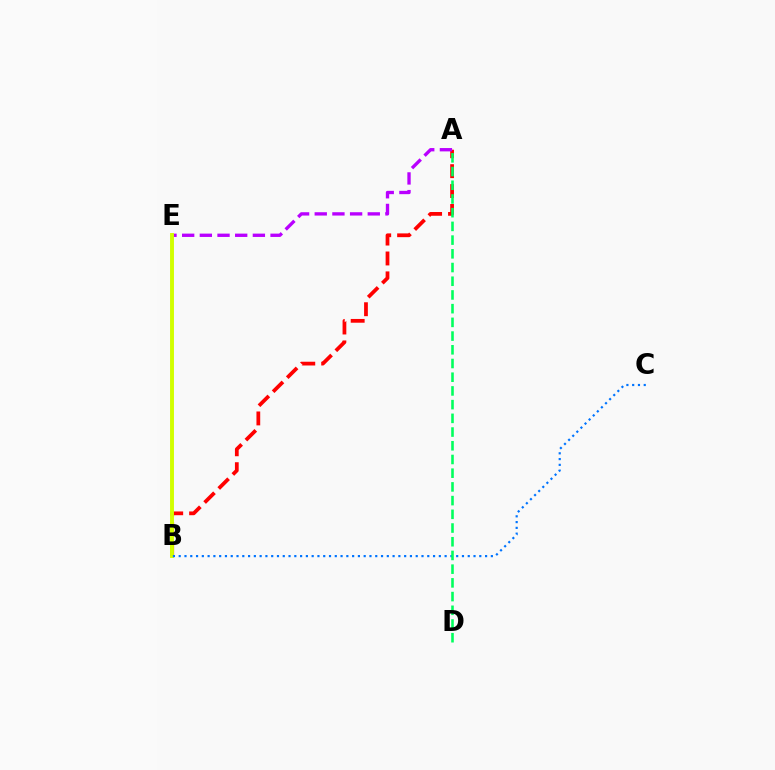{('A', 'B'): [{'color': '#ff0000', 'line_style': 'dashed', 'thickness': 2.7}], ('A', 'E'): [{'color': '#b900ff', 'line_style': 'dashed', 'thickness': 2.4}], ('B', 'E'): [{'color': '#d1ff00', 'line_style': 'solid', 'thickness': 2.81}], ('B', 'C'): [{'color': '#0074ff', 'line_style': 'dotted', 'thickness': 1.57}], ('A', 'D'): [{'color': '#00ff5c', 'line_style': 'dashed', 'thickness': 1.86}]}